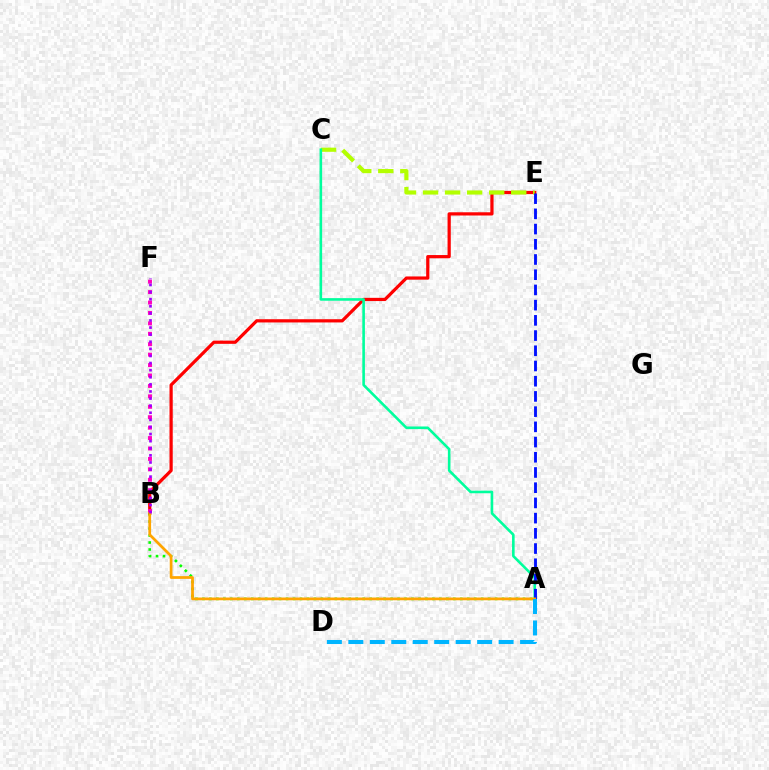{('B', 'E'): [{'color': '#ff0000', 'line_style': 'solid', 'thickness': 2.32}], ('C', 'E'): [{'color': '#b3ff00', 'line_style': 'dashed', 'thickness': 2.99}], ('A', 'B'): [{'color': '#08ff00', 'line_style': 'dotted', 'thickness': 1.89}, {'color': '#ffa500', 'line_style': 'solid', 'thickness': 1.97}], ('B', 'F'): [{'color': '#ff00bd', 'line_style': 'dotted', 'thickness': 2.83}, {'color': '#9b00ff', 'line_style': 'dotted', 'thickness': 1.93}], ('A', 'C'): [{'color': '#00ff9d', 'line_style': 'solid', 'thickness': 1.87}], ('A', 'E'): [{'color': '#0010ff', 'line_style': 'dashed', 'thickness': 2.07}], ('A', 'D'): [{'color': '#00b5ff', 'line_style': 'dashed', 'thickness': 2.92}]}